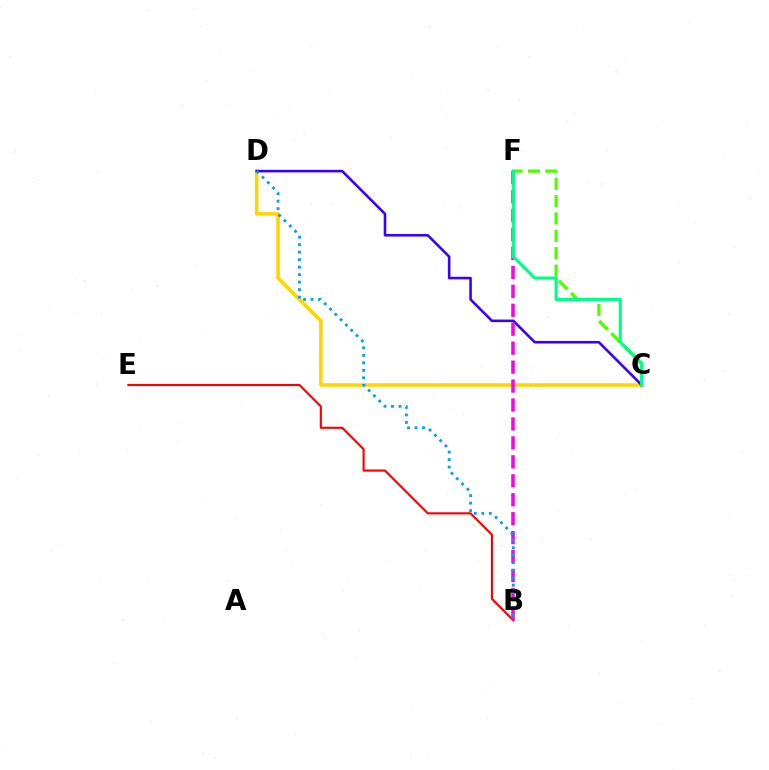{('B', 'E'): [{'color': '#ff0000', 'line_style': 'solid', 'thickness': 1.55}], ('C', 'F'): [{'color': '#4fff00', 'line_style': 'dashed', 'thickness': 2.36}, {'color': '#00ff86', 'line_style': 'solid', 'thickness': 2.24}], ('C', 'D'): [{'color': '#ffd500', 'line_style': 'solid', 'thickness': 2.56}, {'color': '#3700ff', 'line_style': 'solid', 'thickness': 1.86}], ('B', 'F'): [{'color': '#ff00ed', 'line_style': 'dashed', 'thickness': 2.57}], ('B', 'D'): [{'color': '#009eff', 'line_style': 'dotted', 'thickness': 2.03}]}